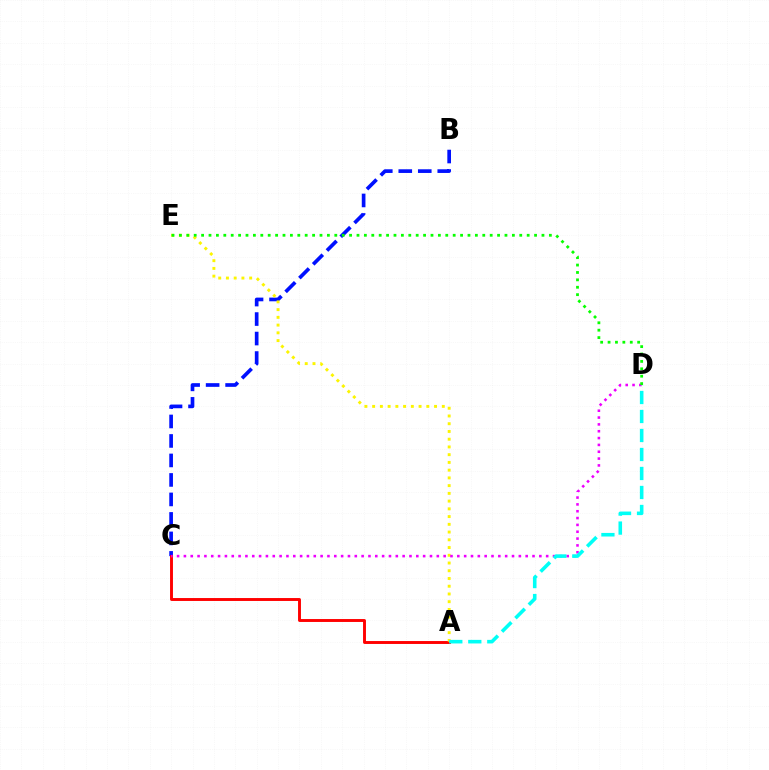{('B', 'C'): [{'color': '#0010ff', 'line_style': 'dashed', 'thickness': 2.65}], ('A', 'C'): [{'color': '#ff0000', 'line_style': 'solid', 'thickness': 2.1}], ('A', 'E'): [{'color': '#fcf500', 'line_style': 'dotted', 'thickness': 2.1}], ('C', 'D'): [{'color': '#ee00ff', 'line_style': 'dotted', 'thickness': 1.86}], ('A', 'D'): [{'color': '#00fff6', 'line_style': 'dashed', 'thickness': 2.58}], ('D', 'E'): [{'color': '#08ff00', 'line_style': 'dotted', 'thickness': 2.01}]}